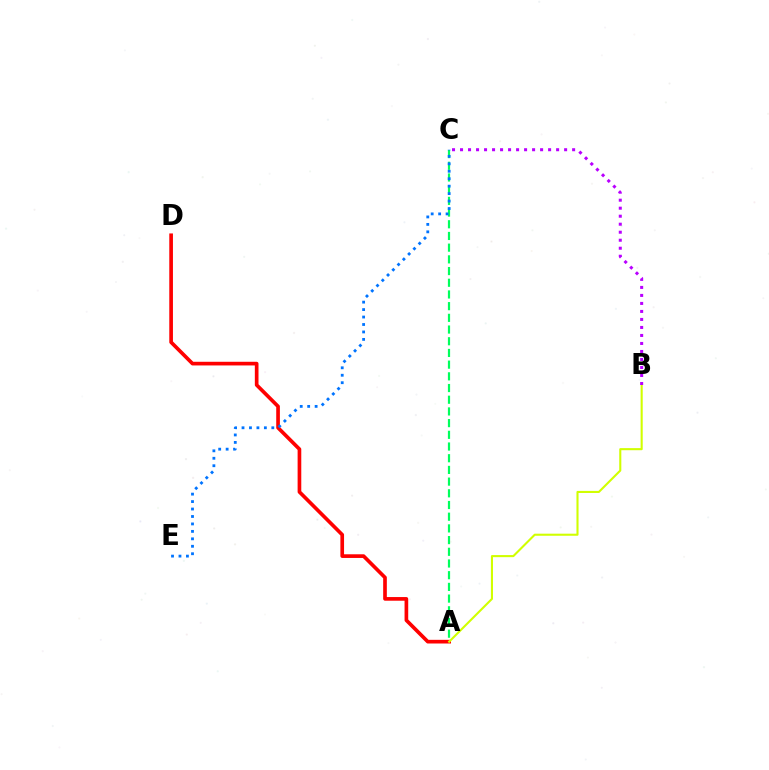{('A', 'C'): [{'color': '#00ff5c', 'line_style': 'dashed', 'thickness': 1.59}], ('A', 'D'): [{'color': '#ff0000', 'line_style': 'solid', 'thickness': 2.64}], ('A', 'B'): [{'color': '#d1ff00', 'line_style': 'solid', 'thickness': 1.51}], ('C', 'E'): [{'color': '#0074ff', 'line_style': 'dotted', 'thickness': 2.02}], ('B', 'C'): [{'color': '#b900ff', 'line_style': 'dotted', 'thickness': 2.18}]}